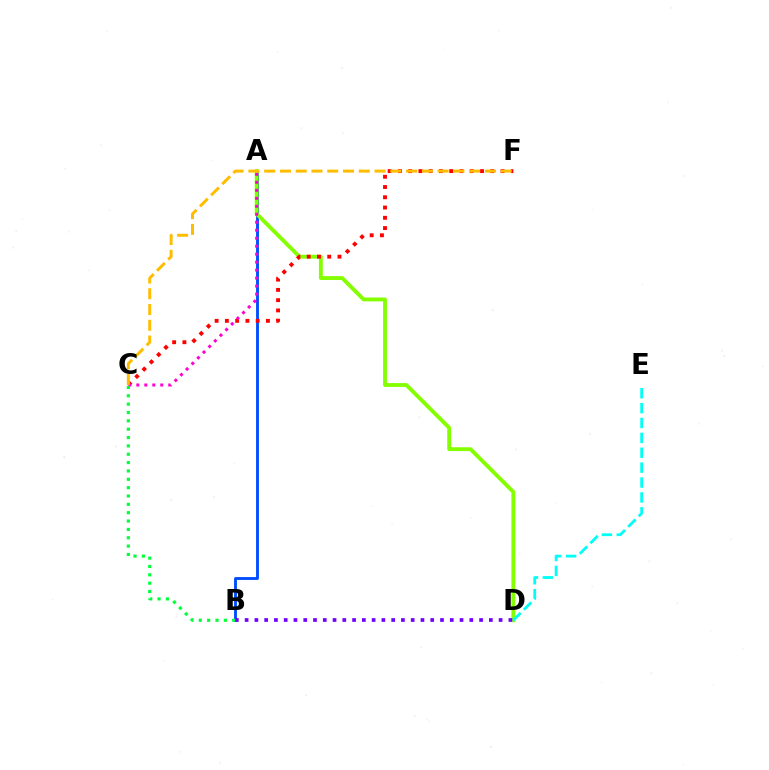{('A', 'B'): [{'color': '#004bff', 'line_style': 'solid', 'thickness': 2.06}], ('A', 'D'): [{'color': '#84ff00', 'line_style': 'solid', 'thickness': 2.77}], ('D', 'E'): [{'color': '#00fff6', 'line_style': 'dashed', 'thickness': 2.02}], ('C', 'F'): [{'color': '#ff0000', 'line_style': 'dotted', 'thickness': 2.79}, {'color': '#ffbd00', 'line_style': 'dashed', 'thickness': 2.14}], ('A', 'C'): [{'color': '#ff00cf', 'line_style': 'dotted', 'thickness': 2.17}], ('B', 'D'): [{'color': '#7200ff', 'line_style': 'dotted', 'thickness': 2.65}], ('B', 'C'): [{'color': '#00ff39', 'line_style': 'dotted', 'thickness': 2.27}]}